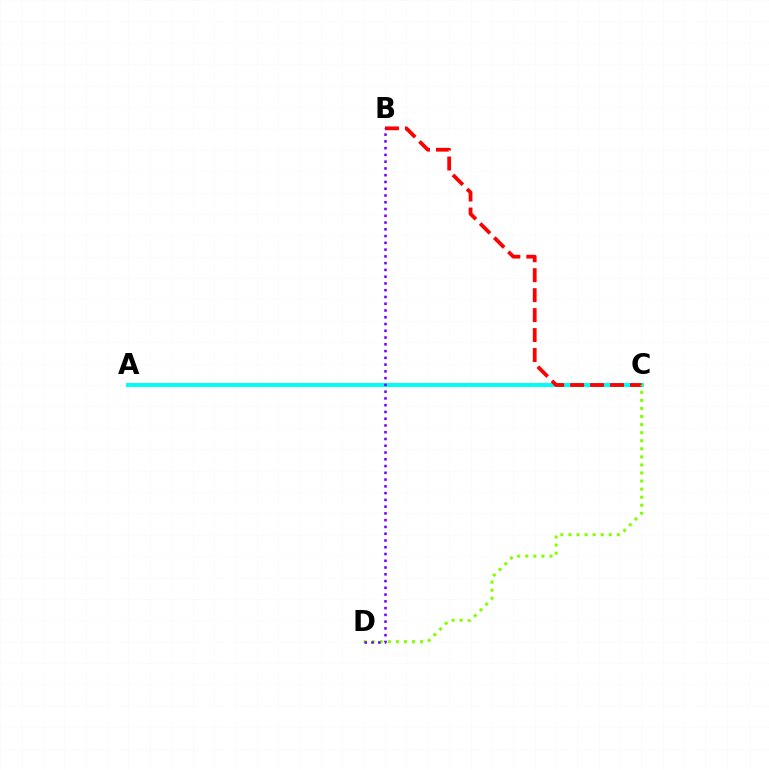{('A', 'C'): [{'color': '#00fff6', 'line_style': 'solid', 'thickness': 2.88}], ('B', 'C'): [{'color': '#ff0000', 'line_style': 'dashed', 'thickness': 2.71}], ('C', 'D'): [{'color': '#84ff00', 'line_style': 'dotted', 'thickness': 2.19}], ('B', 'D'): [{'color': '#7200ff', 'line_style': 'dotted', 'thickness': 1.84}]}